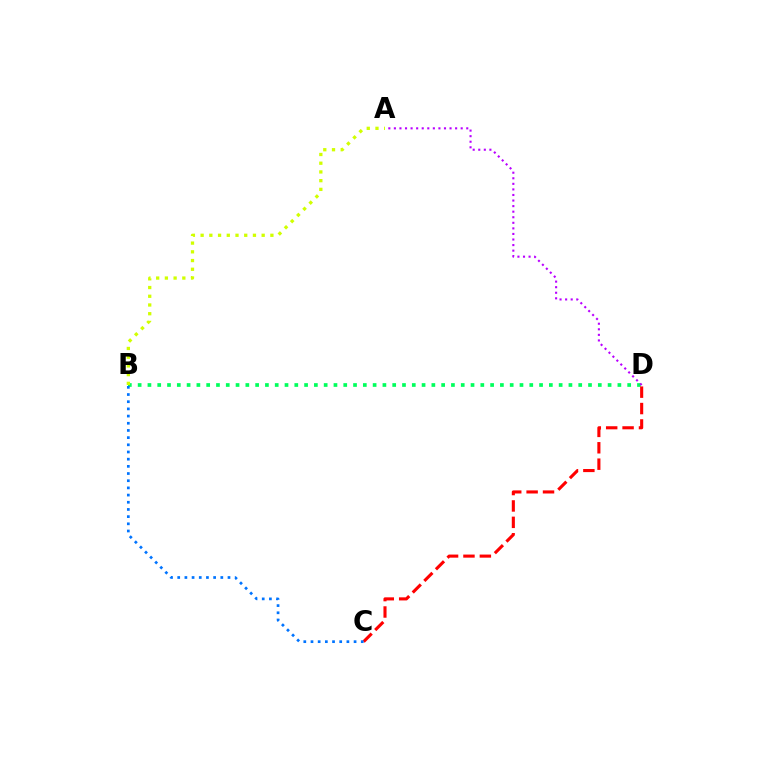{('B', 'D'): [{'color': '#00ff5c', 'line_style': 'dotted', 'thickness': 2.66}], ('C', 'D'): [{'color': '#ff0000', 'line_style': 'dashed', 'thickness': 2.23}], ('A', 'B'): [{'color': '#d1ff00', 'line_style': 'dotted', 'thickness': 2.37}], ('A', 'D'): [{'color': '#b900ff', 'line_style': 'dotted', 'thickness': 1.51}], ('B', 'C'): [{'color': '#0074ff', 'line_style': 'dotted', 'thickness': 1.95}]}